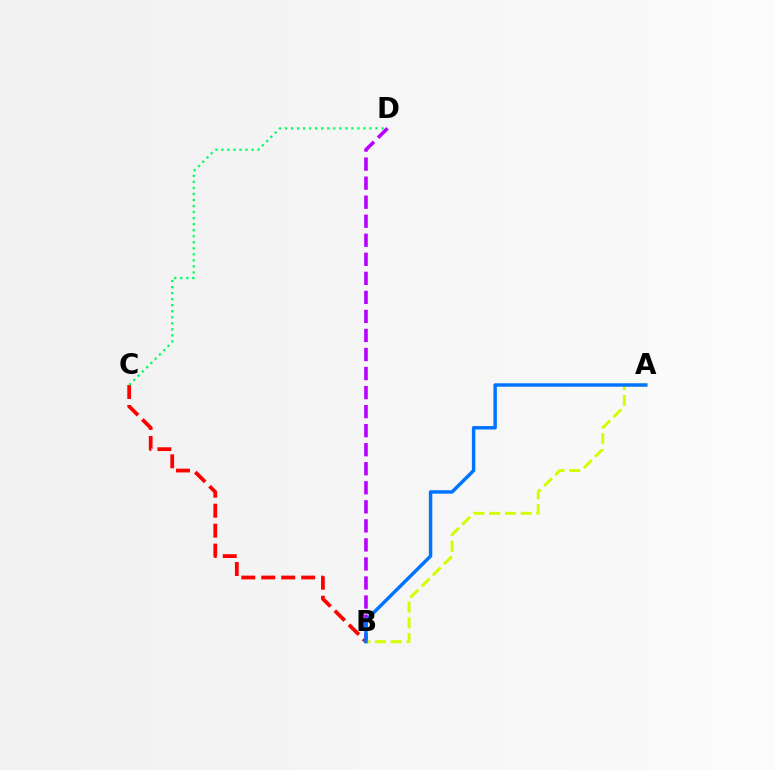{('B', 'D'): [{'color': '#b900ff', 'line_style': 'dashed', 'thickness': 2.59}], ('B', 'C'): [{'color': '#ff0000', 'line_style': 'dashed', 'thickness': 2.71}], ('A', 'B'): [{'color': '#d1ff00', 'line_style': 'dashed', 'thickness': 2.14}, {'color': '#0074ff', 'line_style': 'solid', 'thickness': 2.48}], ('C', 'D'): [{'color': '#00ff5c', 'line_style': 'dotted', 'thickness': 1.64}]}